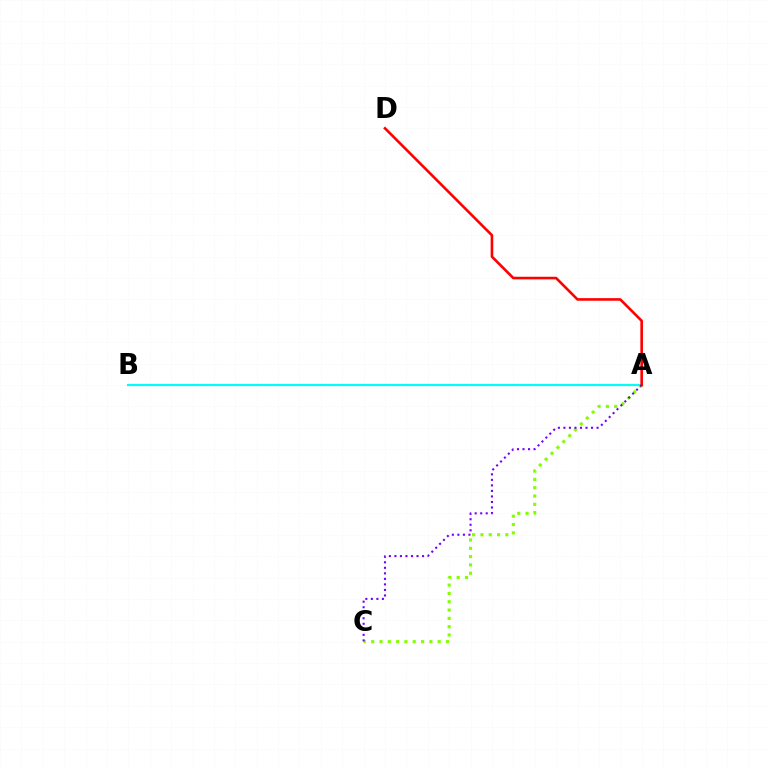{('A', 'B'): [{'color': '#00fff6', 'line_style': 'solid', 'thickness': 1.56}], ('A', 'C'): [{'color': '#84ff00', 'line_style': 'dotted', 'thickness': 2.26}, {'color': '#7200ff', 'line_style': 'dotted', 'thickness': 1.5}], ('A', 'D'): [{'color': '#ff0000', 'line_style': 'solid', 'thickness': 1.88}]}